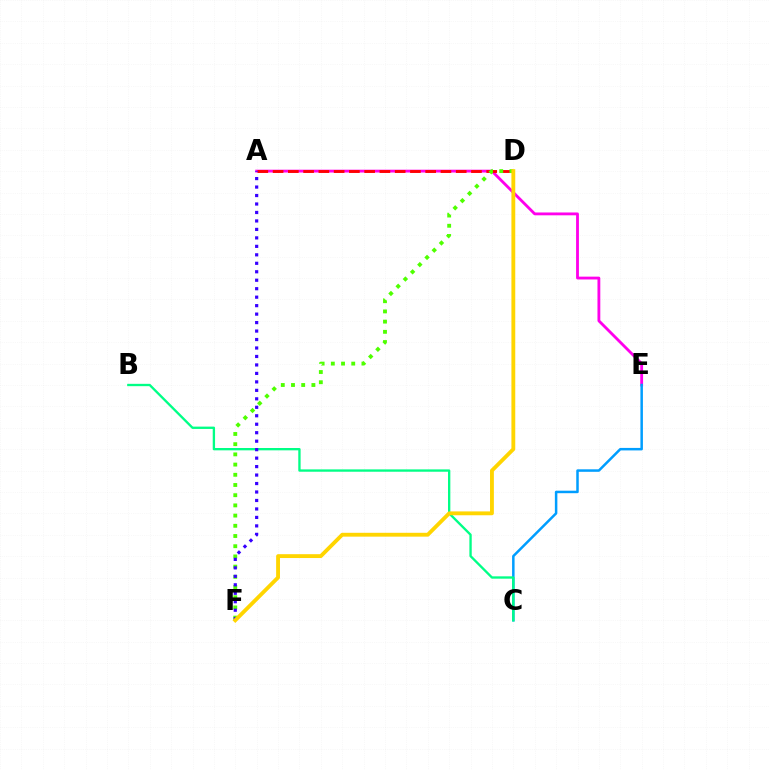{('A', 'E'): [{'color': '#ff00ed', 'line_style': 'solid', 'thickness': 2.04}], ('C', 'E'): [{'color': '#009eff', 'line_style': 'solid', 'thickness': 1.8}], ('B', 'C'): [{'color': '#00ff86', 'line_style': 'solid', 'thickness': 1.68}], ('A', 'D'): [{'color': '#ff0000', 'line_style': 'dashed', 'thickness': 2.07}], ('D', 'F'): [{'color': '#4fff00', 'line_style': 'dotted', 'thickness': 2.77}, {'color': '#ffd500', 'line_style': 'solid', 'thickness': 2.77}], ('A', 'F'): [{'color': '#3700ff', 'line_style': 'dotted', 'thickness': 2.3}]}